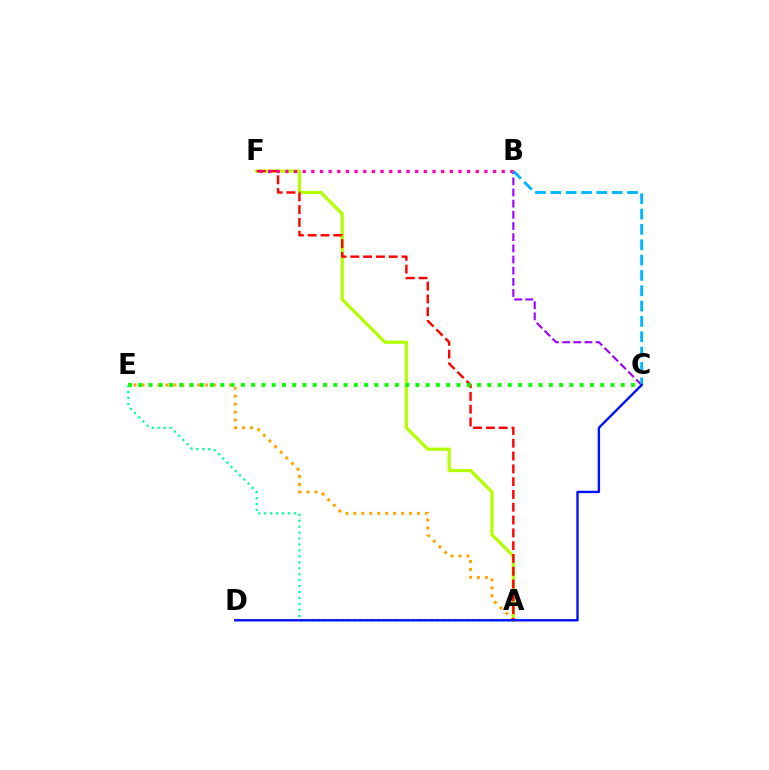{('A', 'F'): [{'color': '#b3ff00', 'line_style': 'solid', 'thickness': 2.32}, {'color': '#ff0000', 'line_style': 'dashed', 'thickness': 1.74}], ('A', 'E'): [{'color': '#00ff9d', 'line_style': 'dotted', 'thickness': 1.61}, {'color': '#ffa500', 'line_style': 'dotted', 'thickness': 2.16}], ('B', 'C'): [{'color': '#9b00ff', 'line_style': 'dashed', 'thickness': 1.52}, {'color': '#00b5ff', 'line_style': 'dashed', 'thickness': 2.08}], ('B', 'F'): [{'color': '#ff00bd', 'line_style': 'dotted', 'thickness': 2.35}], ('C', 'E'): [{'color': '#08ff00', 'line_style': 'dotted', 'thickness': 2.79}], ('C', 'D'): [{'color': '#0010ff', 'line_style': 'solid', 'thickness': 1.71}]}